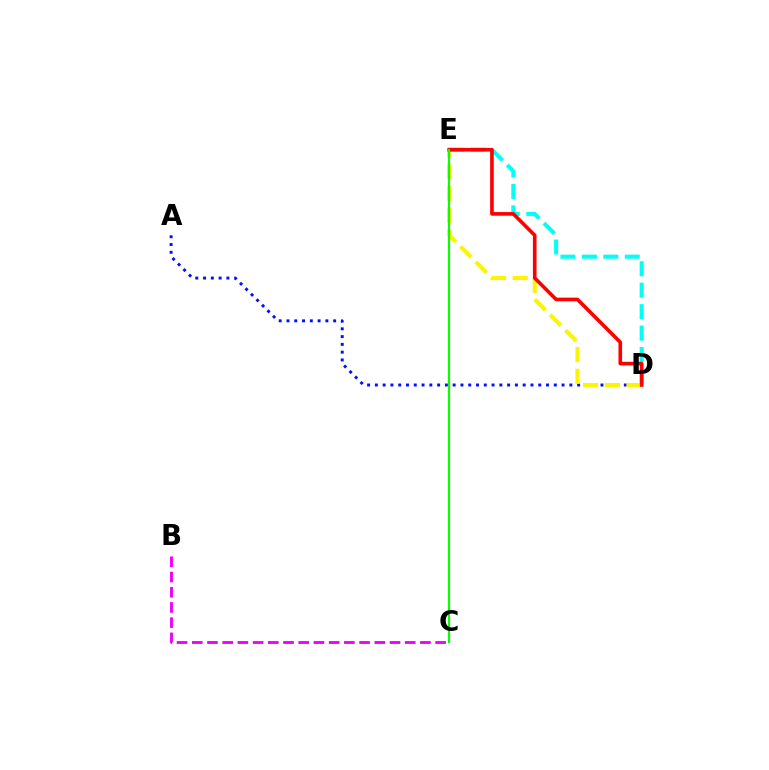{('A', 'D'): [{'color': '#0010ff', 'line_style': 'dotted', 'thickness': 2.11}], ('D', 'E'): [{'color': '#fcf500', 'line_style': 'dashed', 'thickness': 2.95}, {'color': '#00fff6', 'line_style': 'dashed', 'thickness': 2.92}, {'color': '#ff0000', 'line_style': 'solid', 'thickness': 2.61}], ('B', 'C'): [{'color': '#ee00ff', 'line_style': 'dashed', 'thickness': 2.07}], ('C', 'E'): [{'color': '#08ff00', 'line_style': 'solid', 'thickness': 1.56}]}